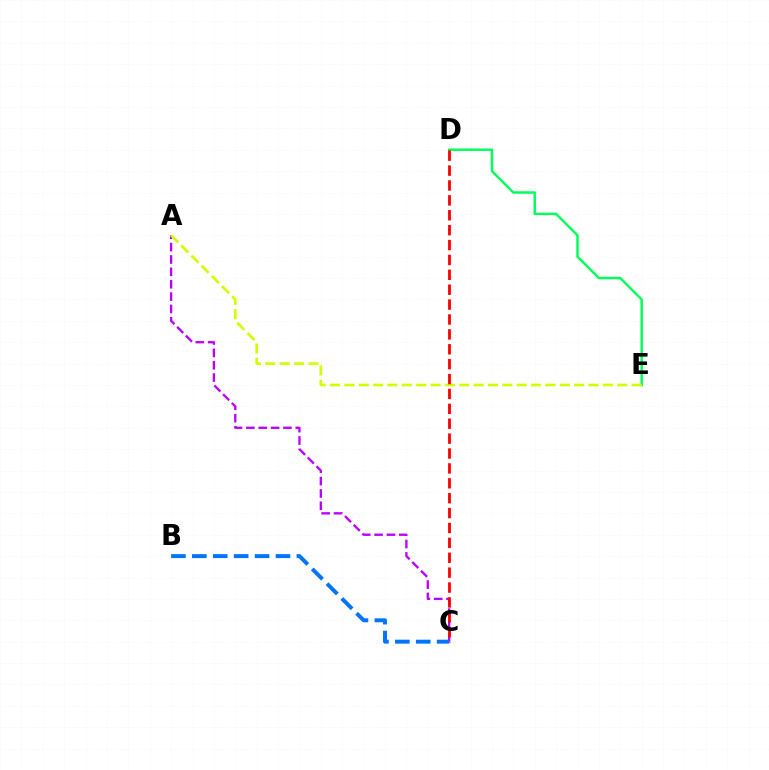{('D', 'E'): [{'color': '#00ff5c', 'line_style': 'solid', 'thickness': 1.77}], ('A', 'C'): [{'color': '#b900ff', 'line_style': 'dashed', 'thickness': 1.68}], ('A', 'E'): [{'color': '#d1ff00', 'line_style': 'dashed', 'thickness': 1.95}], ('C', 'D'): [{'color': '#ff0000', 'line_style': 'dashed', 'thickness': 2.02}], ('B', 'C'): [{'color': '#0074ff', 'line_style': 'dashed', 'thickness': 2.84}]}